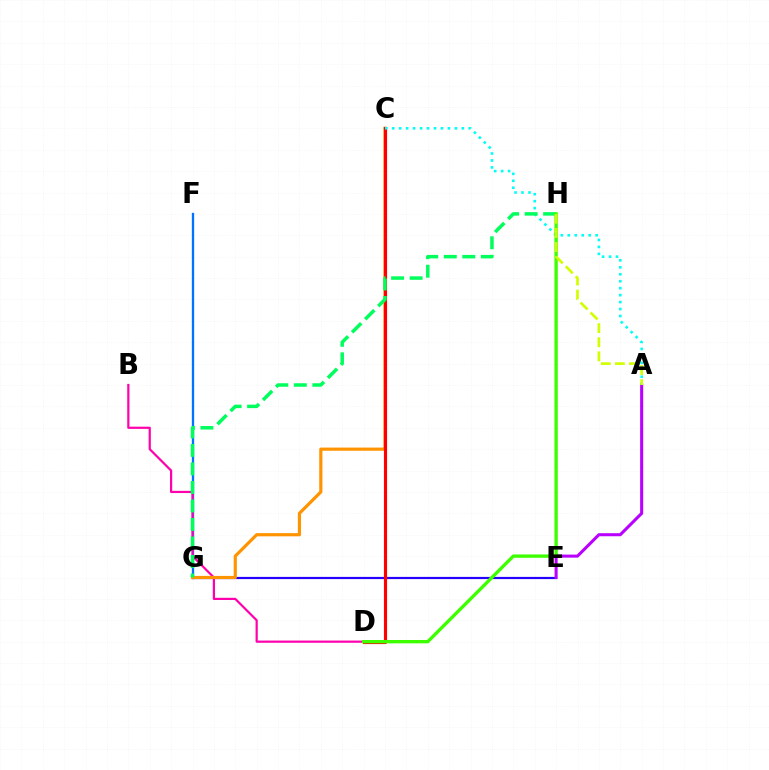{('E', 'G'): [{'color': '#2500ff', 'line_style': 'solid', 'thickness': 1.59}], ('F', 'G'): [{'color': '#0074ff', 'line_style': 'solid', 'thickness': 1.67}], ('B', 'D'): [{'color': '#ff00ac', 'line_style': 'solid', 'thickness': 1.59}], ('A', 'E'): [{'color': '#b900ff', 'line_style': 'solid', 'thickness': 2.2}], ('C', 'G'): [{'color': '#ff9400', 'line_style': 'solid', 'thickness': 2.29}], ('C', 'D'): [{'color': '#ff0000', 'line_style': 'solid', 'thickness': 2.27}], ('A', 'C'): [{'color': '#00fff6', 'line_style': 'dotted', 'thickness': 1.89}], ('G', 'H'): [{'color': '#00ff5c', 'line_style': 'dashed', 'thickness': 2.52}], ('D', 'H'): [{'color': '#3dff00', 'line_style': 'solid', 'thickness': 2.41}], ('A', 'H'): [{'color': '#d1ff00', 'line_style': 'dashed', 'thickness': 1.92}]}